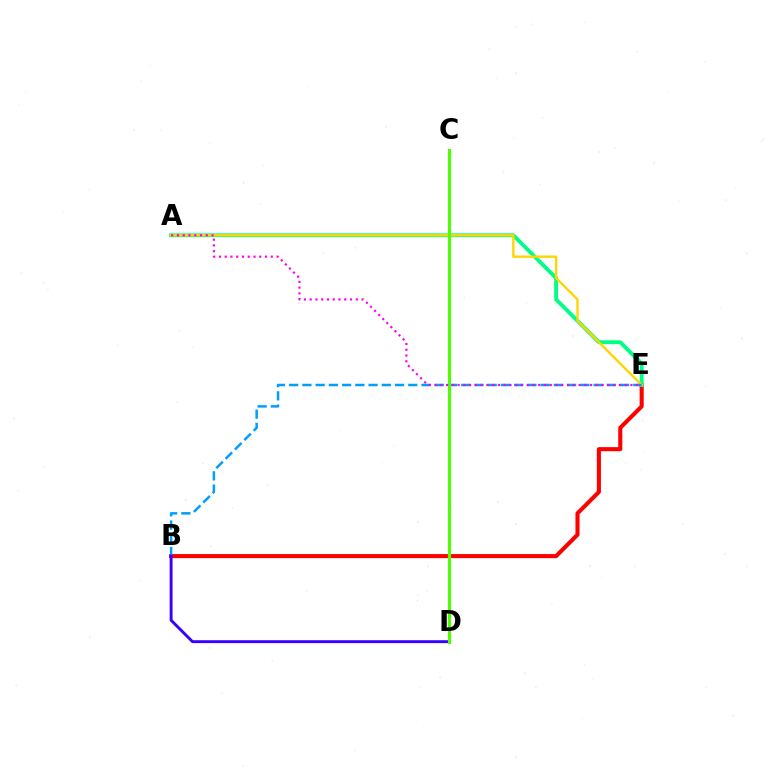{('B', 'E'): [{'color': '#ff0000', 'line_style': 'solid', 'thickness': 2.94}, {'color': '#009eff', 'line_style': 'dashed', 'thickness': 1.8}], ('A', 'E'): [{'color': '#00ff86', 'line_style': 'solid', 'thickness': 2.8}, {'color': '#ffd500', 'line_style': 'solid', 'thickness': 1.7}, {'color': '#ff00ed', 'line_style': 'dotted', 'thickness': 1.57}], ('B', 'D'): [{'color': '#3700ff', 'line_style': 'solid', 'thickness': 2.09}], ('C', 'D'): [{'color': '#4fff00', 'line_style': 'solid', 'thickness': 2.26}]}